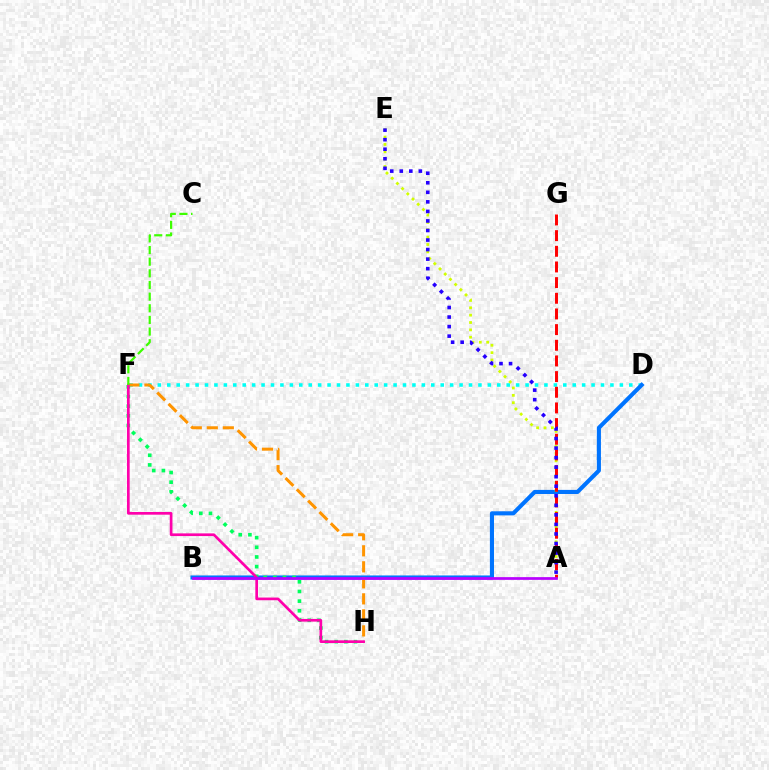{('D', 'F'): [{'color': '#00fff6', 'line_style': 'dotted', 'thickness': 2.56}], ('B', 'D'): [{'color': '#0074ff', 'line_style': 'solid', 'thickness': 2.95}], ('F', 'H'): [{'color': '#00ff5c', 'line_style': 'dotted', 'thickness': 2.63}, {'color': '#ff9400', 'line_style': 'dashed', 'thickness': 2.18}, {'color': '#ff00ac', 'line_style': 'solid', 'thickness': 1.94}], ('A', 'E'): [{'color': '#d1ff00', 'line_style': 'dotted', 'thickness': 2.0}, {'color': '#2500ff', 'line_style': 'dotted', 'thickness': 2.59}], ('C', 'F'): [{'color': '#3dff00', 'line_style': 'dashed', 'thickness': 1.58}], ('A', 'G'): [{'color': '#ff0000', 'line_style': 'dashed', 'thickness': 2.13}], ('A', 'B'): [{'color': '#b900ff', 'line_style': 'solid', 'thickness': 1.96}]}